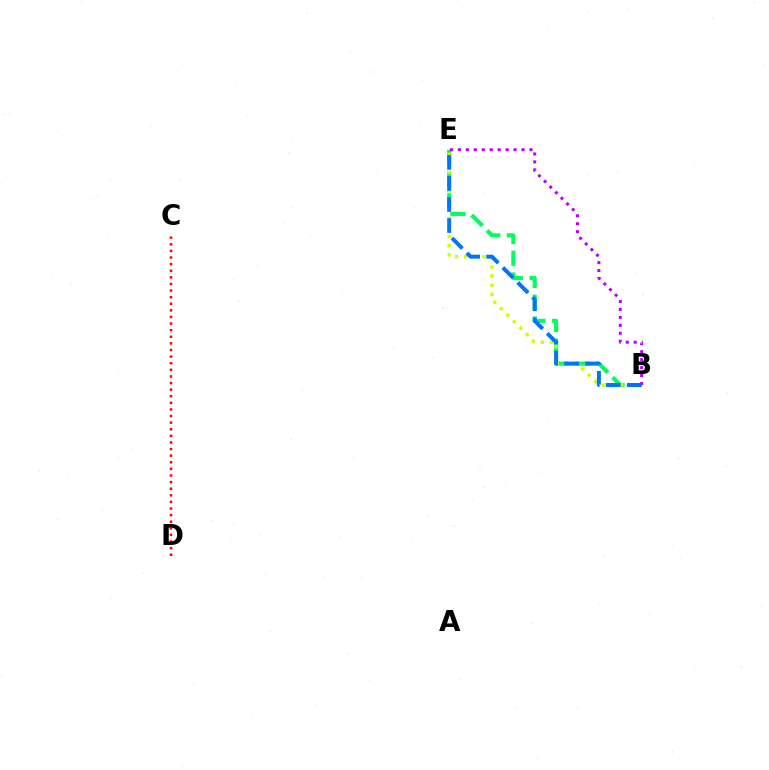{('B', 'E'): [{'color': '#00ff5c', 'line_style': 'dashed', 'thickness': 2.96}, {'color': '#d1ff00', 'line_style': 'dotted', 'thickness': 2.48}, {'color': '#b900ff', 'line_style': 'dotted', 'thickness': 2.16}, {'color': '#0074ff', 'line_style': 'dashed', 'thickness': 2.86}], ('C', 'D'): [{'color': '#ff0000', 'line_style': 'dotted', 'thickness': 1.79}]}